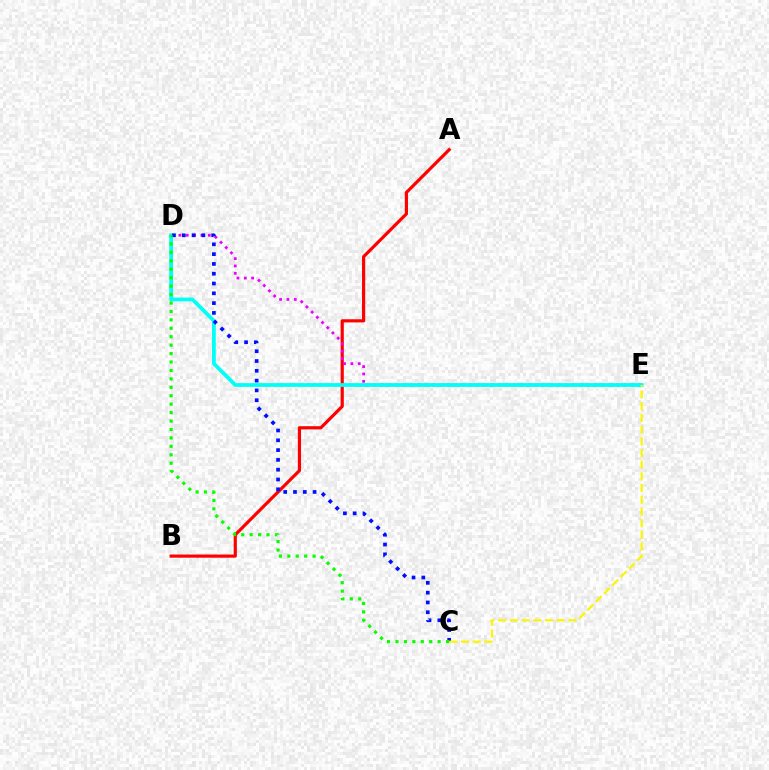{('A', 'B'): [{'color': '#ff0000', 'line_style': 'solid', 'thickness': 2.29}], ('D', 'E'): [{'color': '#ee00ff', 'line_style': 'dotted', 'thickness': 2.0}, {'color': '#00fff6', 'line_style': 'solid', 'thickness': 2.71}], ('C', 'D'): [{'color': '#0010ff', 'line_style': 'dotted', 'thickness': 2.66}, {'color': '#08ff00', 'line_style': 'dotted', 'thickness': 2.29}], ('C', 'E'): [{'color': '#fcf500', 'line_style': 'dashed', 'thickness': 1.59}]}